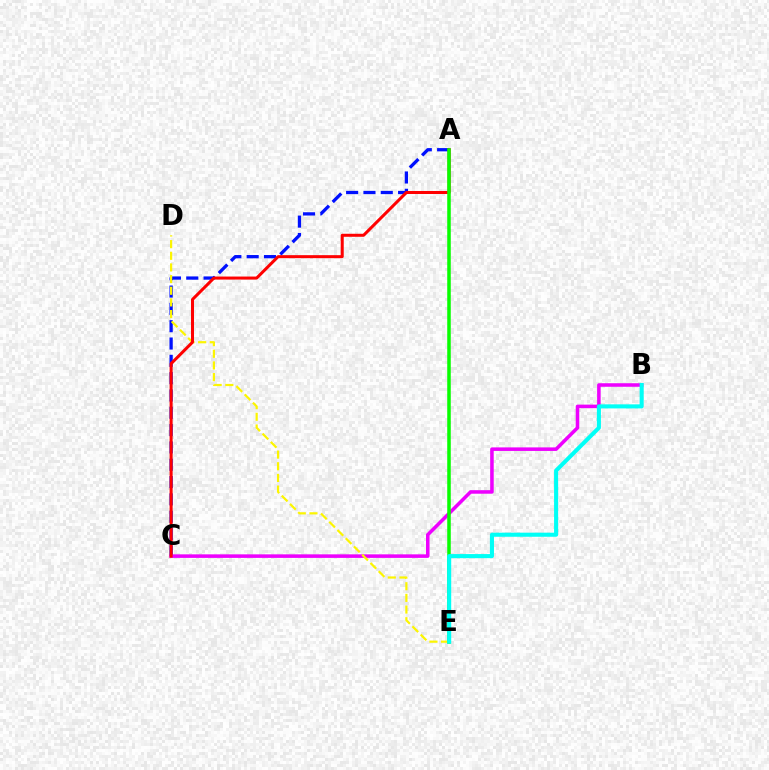{('A', 'C'): [{'color': '#0010ff', 'line_style': 'dashed', 'thickness': 2.35}, {'color': '#ff0000', 'line_style': 'solid', 'thickness': 2.17}], ('B', 'C'): [{'color': '#ee00ff', 'line_style': 'solid', 'thickness': 2.55}], ('D', 'E'): [{'color': '#fcf500', 'line_style': 'dashed', 'thickness': 1.58}], ('A', 'E'): [{'color': '#08ff00', 'line_style': 'solid', 'thickness': 2.54}], ('B', 'E'): [{'color': '#00fff6', 'line_style': 'solid', 'thickness': 2.93}]}